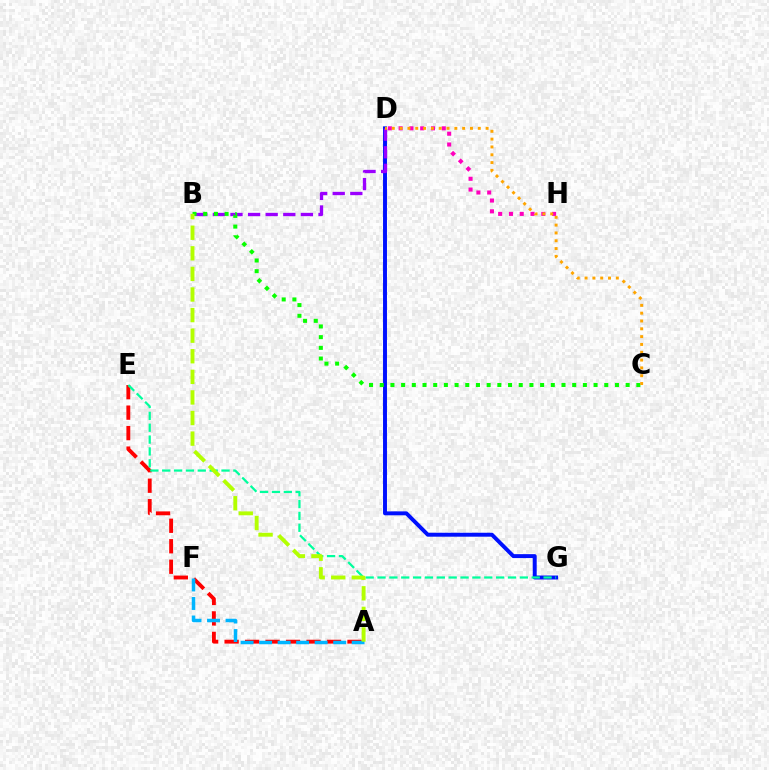{('D', 'H'): [{'color': '#ff00bd', 'line_style': 'dotted', 'thickness': 2.93}], ('A', 'E'): [{'color': '#ff0000', 'line_style': 'dashed', 'thickness': 2.78}], ('D', 'G'): [{'color': '#0010ff', 'line_style': 'solid', 'thickness': 2.83}], ('B', 'D'): [{'color': '#9b00ff', 'line_style': 'dashed', 'thickness': 2.39}], ('A', 'F'): [{'color': '#00b5ff', 'line_style': 'dashed', 'thickness': 2.52}], ('B', 'C'): [{'color': '#08ff00', 'line_style': 'dotted', 'thickness': 2.9}], ('E', 'G'): [{'color': '#00ff9d', 'line_style': 'dashed', 'thickness': 1.61}], ('C', 'D'): [{'color': '#ffa500', 'line_style': 'dotted', 'thickness': 2.12}], ('A', 'B'): [{'color': '#b3ff00', 'line_style': 'dashed', 'thickness': 2.8}]}